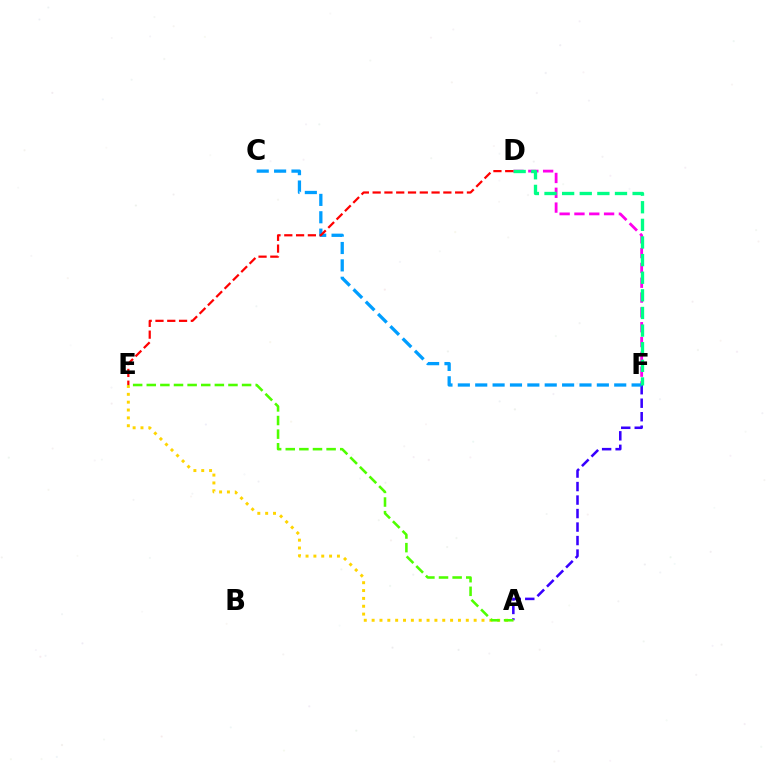{('A', 'F'): [{'color': '#3700ff', 'line_style': 'dashed', 'thickness': 1.83}], ('A', 'E'): [{'color': '#ffd500', 'line_style': 'dotted', 'thickness': 2.13}, {'color': '#4fff00', 'line_style': 'dashed', 'thickness': 1.85}], ('D', 'F'): [{'color': '#ff00ed', 'line_style': 'dashed', 'thickness': 2.01}, {'color': '#00ff86', 'line_style': 'dashed', 'thickness': 2.39}], ('C', 'F'): [{'color': '#009eff', 'line_style': 'dashed', 'thickness': 2.36}], ('D', 'E'): [{'color': '#ff0000', 'line_style': 'dashed', 'thickness': 1.6}]}